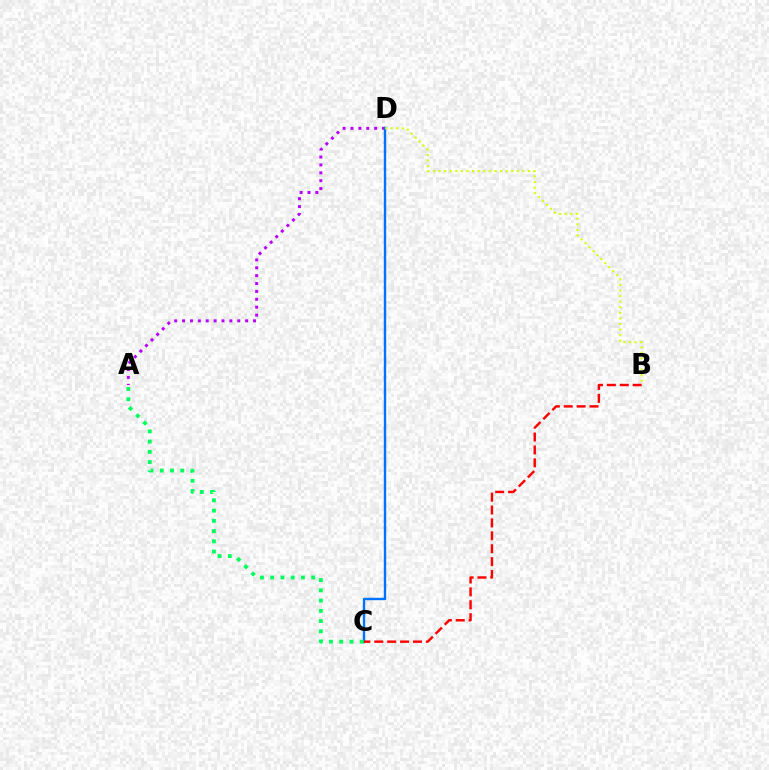{('A', 'D'): [{'color': '#b900ff', 'line_style': 'dotted', 'thickness': 2.14}], ('C', 'D'): [{'color': '#0074ff', 'line_style': 'solid', 'thickness': 1.72}], ('B', 'C'): [{'color': '#ff0000', 'line_style': 'dashed', 'thickness': 1.75}], ('B', 'D'): [{'color': '#d1ff00', 'line_style': 'dotted', 'thickness': 1.52}], ('A', 'C'): [{'color': '#00ff5c', 'line_style': 'dotted', 'thickness': 2.78}]}